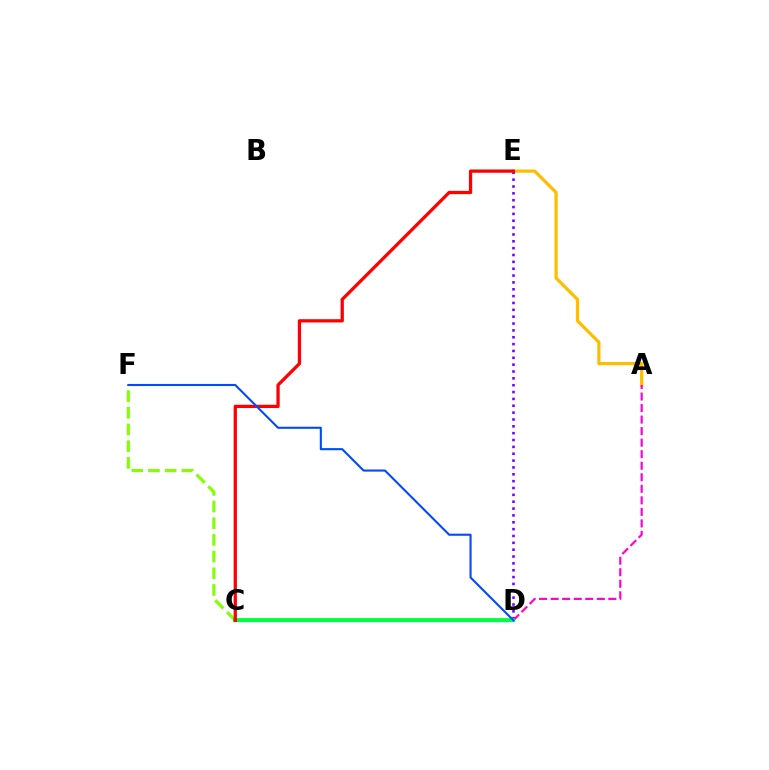{('C', 'D'): [{'color': '#00fff6', 'line_style': 'solid', 'thickness': 2.44}, {'color': '#00ff39', 'line_style': 'solid', 'thickness': 2.72}], ('A', 'E'): [{'color': '#ffbd00', 'line_style': 'solid', 'thickness': 2.3}], ('A', 'D'): [{'color': '#ff00cf', 'line_style': 'dashed', 'thickness': 1.57}], ('C', 'F'): [{'color': '#84ff00', 'line_style': 'dashed', 'thickness': 2.27}], ('D', 'E'): [{'color': '#7200ff', 'line_style': 'dotted', 'thickness': 1.86}], ('C', 'E'): [{'color': '#ff0000', 'line_style': 'solid', 'thickness': 2.35}], ('D', 'F'): [{'color': '#004bff', 'line_style': 'solid', 'thickness': 1.51}]}